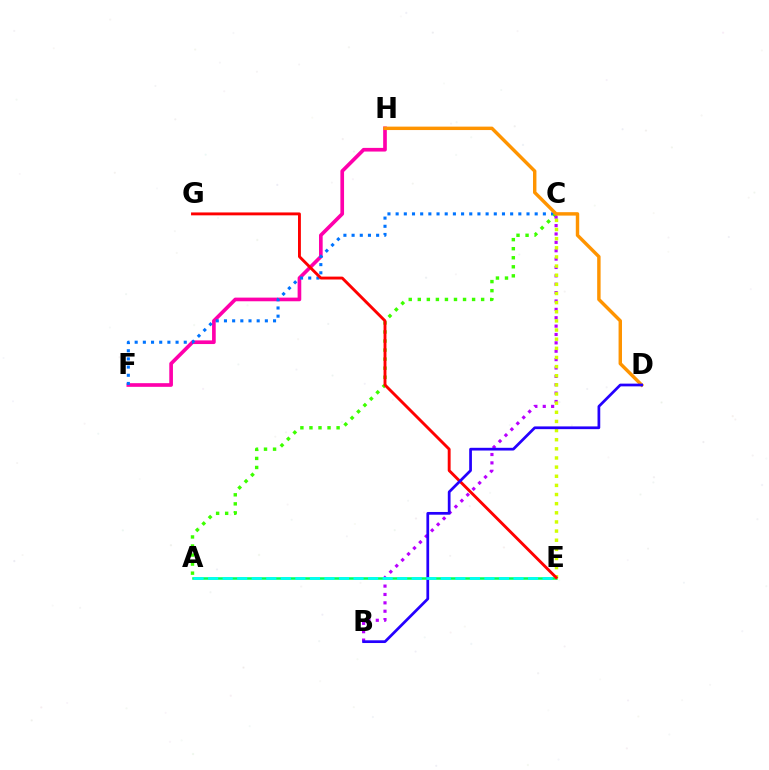{('F', 'H'): [{'color': '#ff00ac', 'line_style': 'solid', 'thickness': 2.64}], ('C', 'F'): [{'color': '#0074ff', 'line_style': 'dotted', 'thickness': 2.22}], ('A', 'C'): [{'color': '#3dff00', 'line_style': 'dotted', 'thickness': 2.46}], ('B', 'C'): [{'color': '#b900ff', 'line_style': 'dotted', 'thickness': 2.28}], ('D', 'H'): [{'color': '#ff9400', 'line_style': 'solid', 'thickness': 2.47}], ('A', 'E'): [{'color': '#00ff5c', 'line_style': 'solid', 'thickness': 1.84}, {'color': '#00fff6', 'line_style': 'dashed', 'thickness': 1.98}], ('C', 'E'): [{'color': '#d1ff00', 'line_style': 'dotted', 'thickness': 2.48}], ('E', 'G'): [{'color': '#ff0000', 'line_style': 'solid', 'thickness': 2.08}], ('B', 'D'): [{'color': '#2500ff', 'line_style': 'solid', 'thickness': 1.97}]}